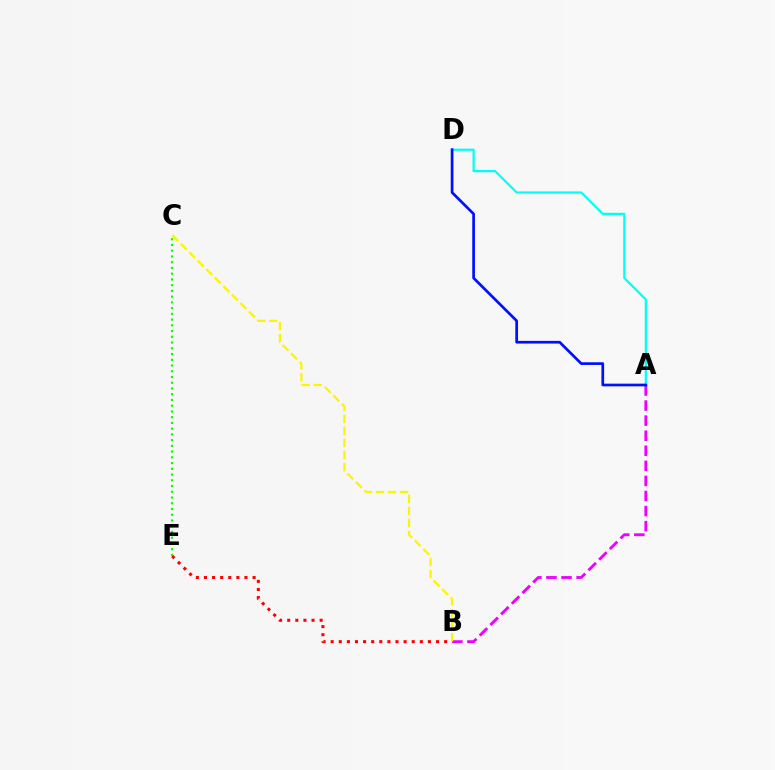{('A', 'B'): [{'color': '#ee00ff', 'line_style': 'dashed', 'thickness': 2.05}], ('B', 'C'): [{'color': '#fcf500', 'line_style': 'dashed', 'thickness': 1.63}], ('A', 'D'): [{'color': '#00fff6', 'line_style': 'solid', 'thickness': 1.59}, {'color': '#0010ff', 'line_style': 'solid', 'thickness': 1.95}], ('C', 'E'): [{'color': '#08ff00', 'line_style': 'dotted', 'thickness': 1.56}], ('B', 'E'): [{'color': '#ff0000', 'line_style': 'dotted', 'thickness': 2.2}]}